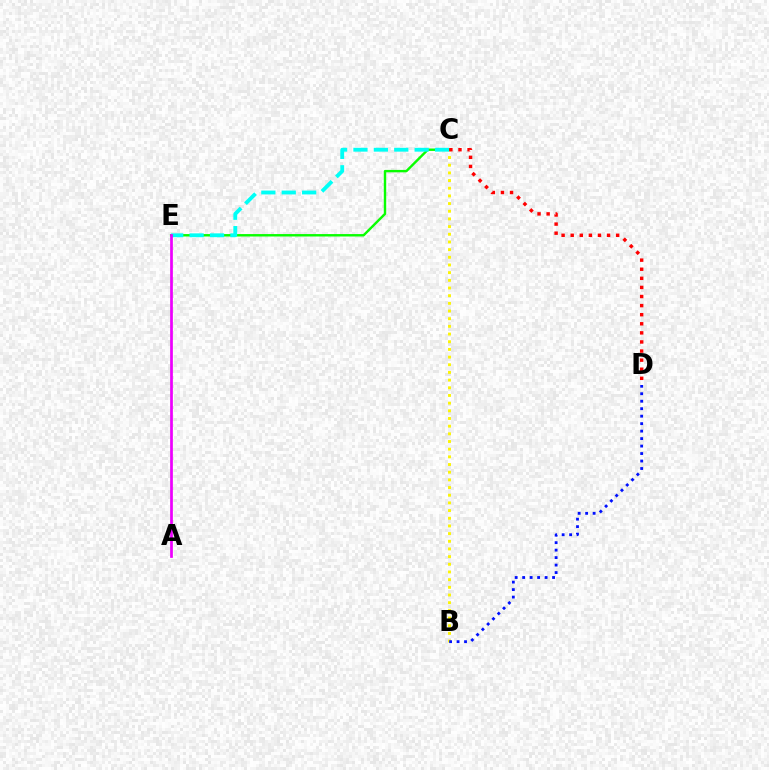{('B', 'C'): [{'color': '#fcf500', 'line_style': 'dotted', 'thickness': 2.09}], ('C', 'E'): [{'color': '#08ff00', 'line_style': 'solid', 'thickness': 1.74}, {'color': '#00fff6', 'line_style': 'dashed', 'thickness': 2.77}], ('A', 'E'): [{'color': '#ee00ff', 'line_style': 'solid', 'thickness': 1.96}], ('B', 'D'): [{'color': '#0010ff', 'line_style': 'dotted', 'thickness': 2.03}], ('C', 'D'): [{'color': '#ff0000', 'line_style': 'dotted', 'thickness': 2.47}]}